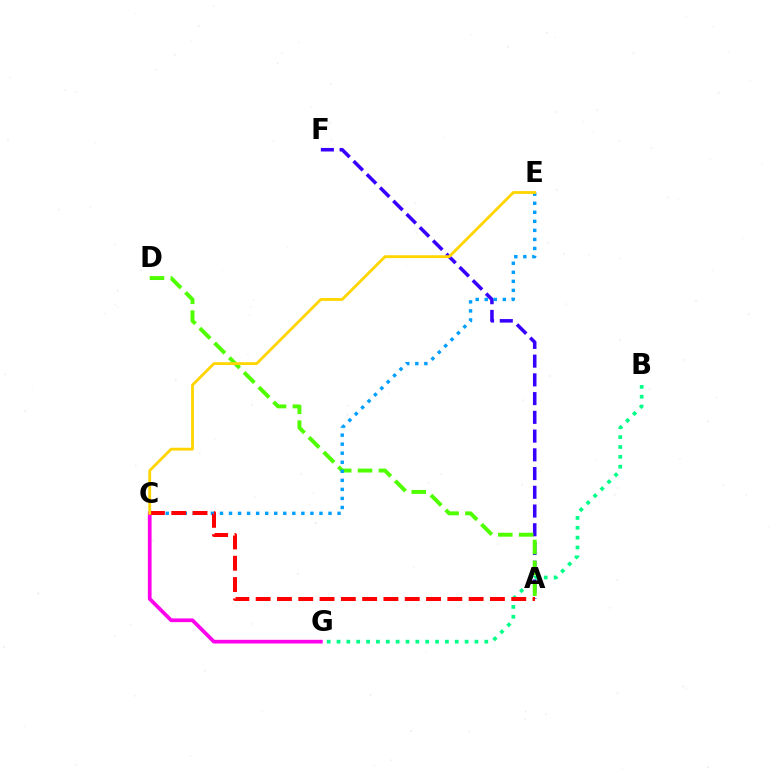{('A', 'F'): [{'color': '#3700ff', 'line_style': 'dashed', 'thickness': 2.55}], ('A', 'D'): [{'color': '#4fff00', 'line_style': 'dashed', 'thickness': 2.83}], ('C', 'G'): [{'color': '#ff00ed', 'line_style': 'solid', 'thickness': 2.68}], ('B', 'G'): [{'color': '#00ff86', 'line_style': 'dotted', 'thickness': 2.68}], ('C', 'E'): [{'color': '#009eff', 'line_style': 'dotted', 'thickness': 2.46}, {'color': '#ffd500', 'line_style': 'solid', 'thickness': 2.04}], ('A', 'C'): [{'color': '#ff0000', 'line_style': 'dashed', 'thickness': 2.89}]}